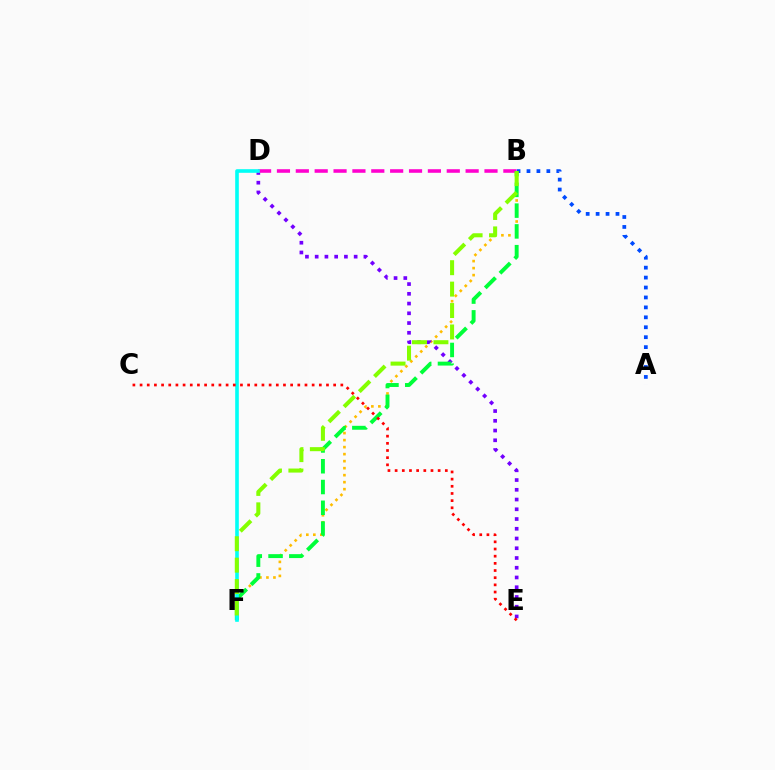{('B', 'F'): [{'color': '#ffbd00', 'line_style': 'dotted', 'thickness': 1.9}, {'color': '#00ff39', 'line_style': 'dashed', 'thickness': 2.82}, {'color': '#84ff00', 'line_style': 'dashed', 'thickness': 2.91}], ('A', 'B'): [{'color': '#004bff', 'line_style': 'dotted', 'thickness': 2.7}], ('D', 'E'): [{'color': '#7200ff', 'line_style': 'dotted', 'thickness': 2.65}], ('B', 'D'): [{'color': '#ff00cf', 'line_style': 'dashed', 'thickness': 2.56}], ('D', 'F'): [{'color': '#00fff6', 'line_style': 'solid', 'thickness': 2.6}], ('C', 'E'): [{'color': '#ff0000', 'line_style': 'dotted', 'thickness': 1.95}]}